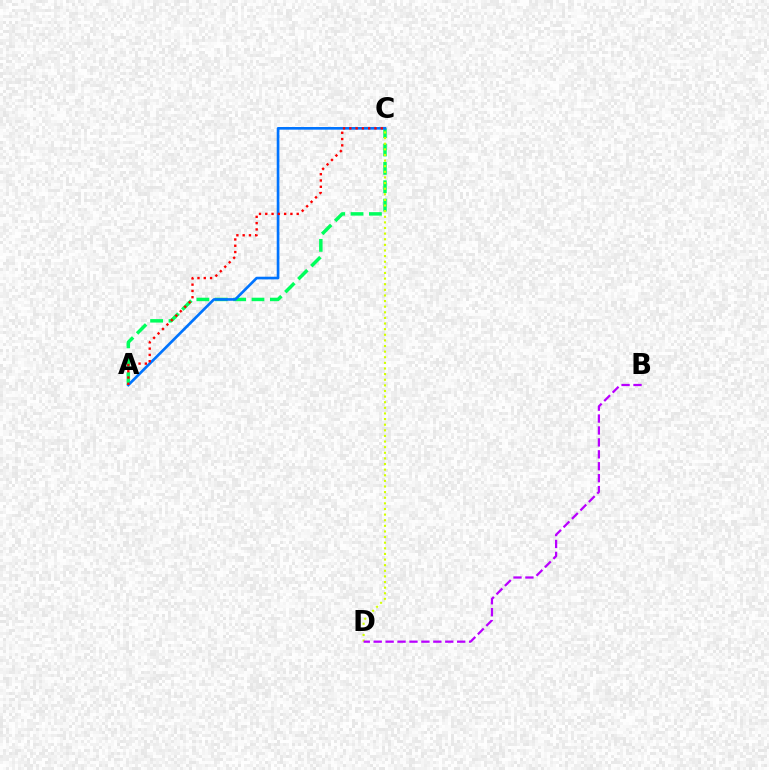{('A', 'C'): [{'color': '#00ff5c', 'line_style': 'dashed', 'thickness': 2.5}, {'color': '#0074ff', 'line_style': 'solid', 'thickness': 1.92}, {'color': '#ff0000', 'line_style': 'dotted', 'thickness': 1.71}], ('C', 'D'): [{'color': '#d1ff00', 'line_style': 'dotted', 'thickness': 1.53}], ('B', 'D'): [{'color': '#b900ff', 'line_style': 'dashed', 'thickness': 1.62}]}